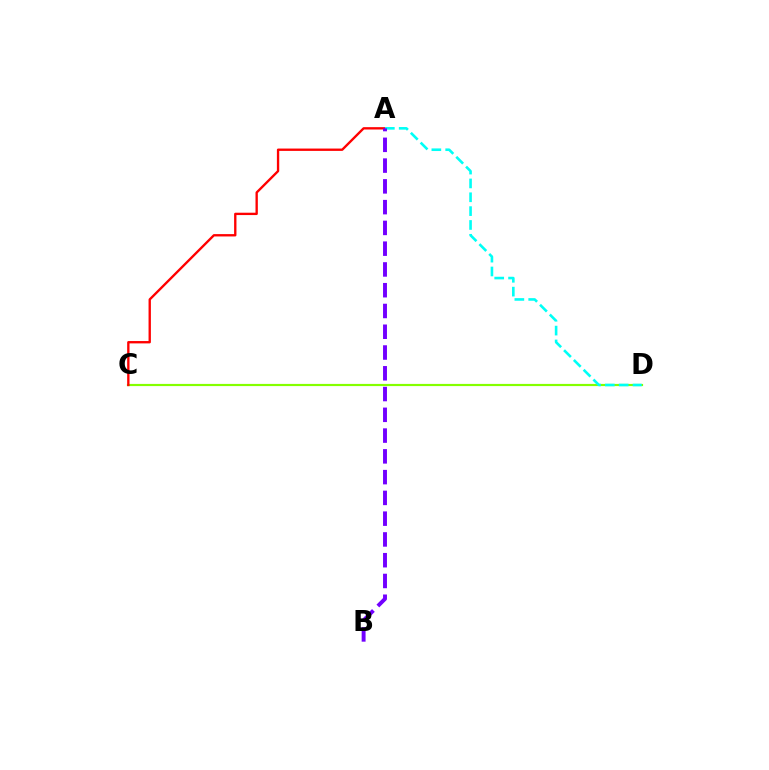{('C', 'D'): [{'color': '#84ff00', 'line_style': 'solid', 'thickness': 1.57}], ('A', 'C'): [{'color': '#ff0000', 'line_style': 'solid', 'thickness': 1.69}], ('A', 'D'): [{'color': '#00fff6', 'line_style': 'dashed', 'thickness': 1.88}], ('A', 'B'): [{'color': '#7200ff', 'line_style': 'dashed', 'thickness': 2.82}]}